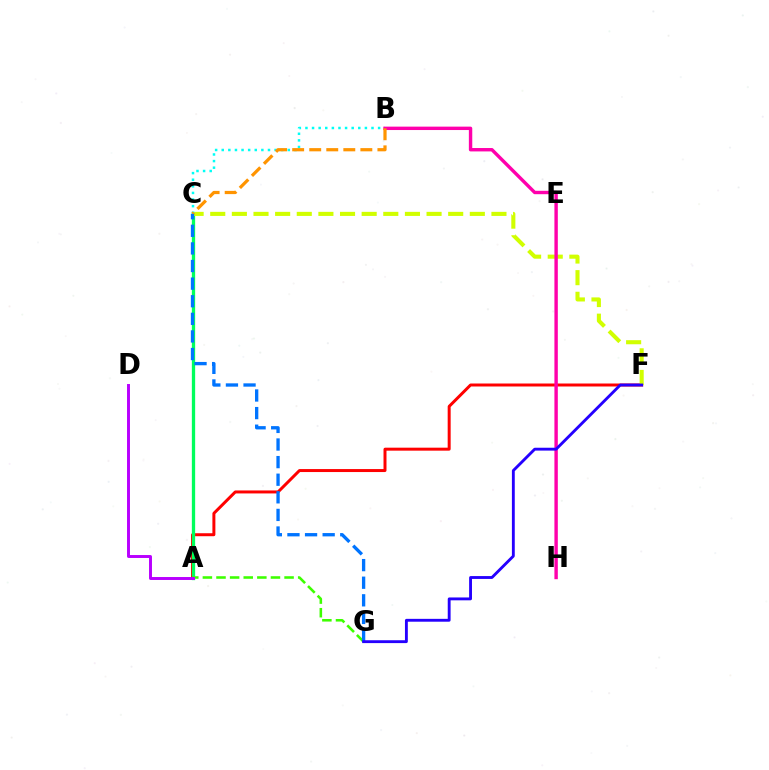{('A', 'F'): [{'color': '#ff0000', 'line_style': 'solid', 'thickness': 2.15}], ('A', 'C'): [{'color': '#00ff5c', 'line_style': 'solid', 'thickness': 2.38}], ('C', 'F'): [{'color': '#d1ff00', 'line_style': 'dashed', 'thickness': 2.94}], ('B', 'C'): [{'color': '#00fff6', 'line_style': 'dotted', 'thickness': 1.79}, {'color': '#ff9400', 'line_style': 'dashed', 'thickness': 2.32}], ('B', 'H'): [{'color': '#ff00ac', 'line_style': 'solid', 'thickness': 2.45}], ('A', 'G'): [{'color': '#3dff00', 'line_style': 'dashed', 'thickness': 1.85}], ('A', 'D'): [{'color': '#b900ff', 'line_style': 'solid', 'thickness': 2.12}], ('C', 'G'): [{'color': '#0074ff', 'line_style': 'dashed', 'thickness': 2.39}], ('F', 'G'): [{'color': '#2500ff', 'line_style': 'solid', 'thickness': 2.06}]}